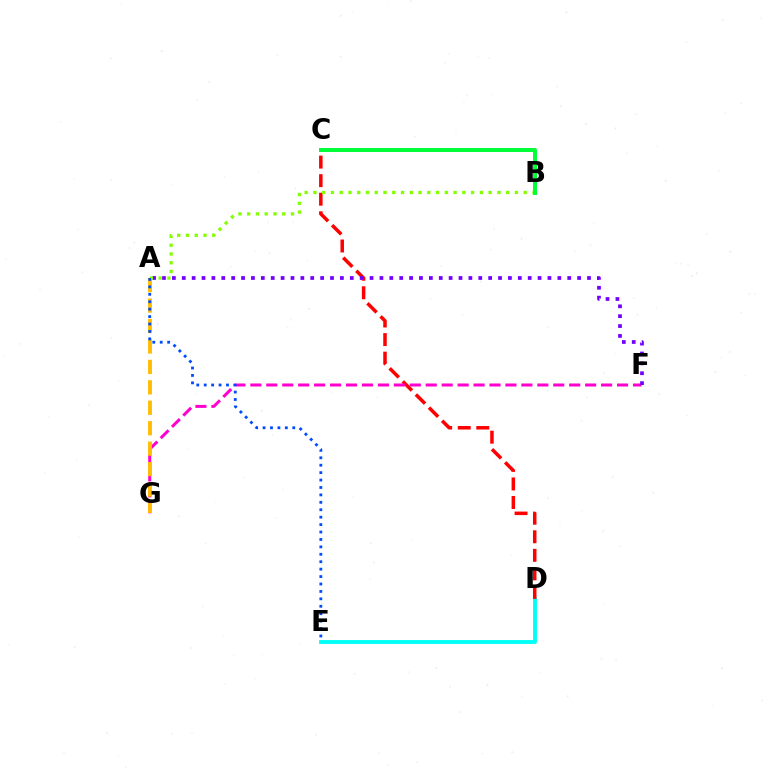{('D', 'E'): [{'color': '#00fff6', 'line_style': 'solid', 'thickness': 2.78}], ('C', 'D'): [{'color': '#ff0000', 'line_style': 'dashed', 'thickness': 2.52}], ('F', 'G'): [{'color': '#ff00cf', 'line_style': 'dashed', 'thickness': 2.17}], ('A', 'F'): [{'color': '#7200ff', 'line_style': 'dotted', 'thickness': 2.69}], ('A', 'G'): [{'color': '#ffbd00', 'line_style': 'dashed', 'thickness': 2.78}], ('A', 'B'): [{'color': '#84ff00', 'line_style': 'dotted', 'thickness': 2.38}], ('A', 'E'): [{'color': '#004bff', 'line_style': 'dotted', 'thickness': 2.02}], ('B', 'C'): [{'color': '#00ff39', 'line_style': 'solid', 'thickness': 2.88}]}